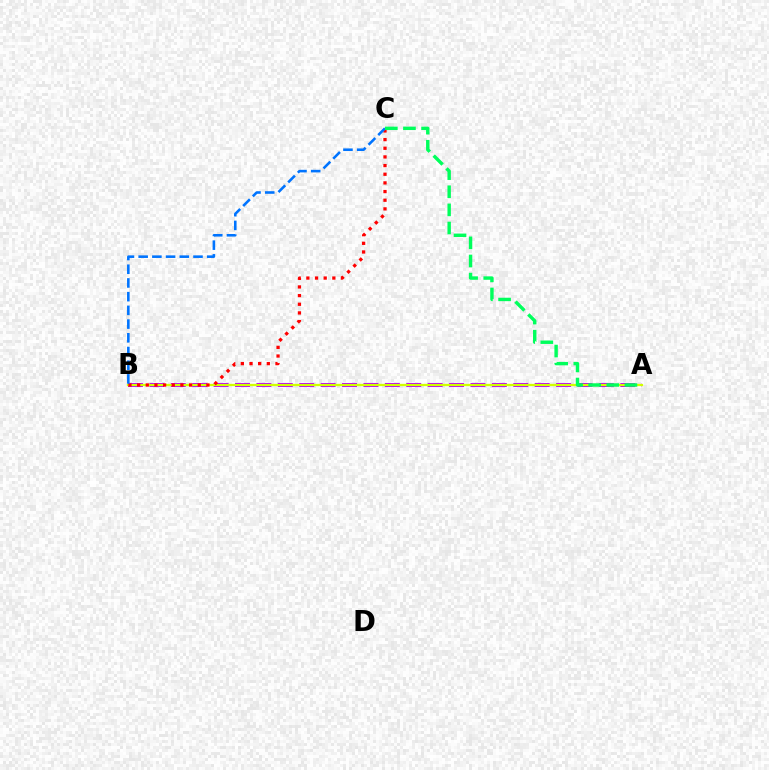{('A', 'B'): [{'color': '#b900ff', 'line_style': 'dashed', 'thickness': 2.91}, {'color': '#d1ff00', 'line_style': 'solid', 'thickness': 1.64}], ('B', 'C'): [{'color': '#ff0000', 'line_style': 'dotted', 'thickness': 2.35}, {'color': '#0074ff', 'line_style': 'dashed', 'thickness': 1.86}], ('A', 'C'): [{'color': '#00ff5c', 'line_style': 'dashed', 'thickness': 2.46}]}